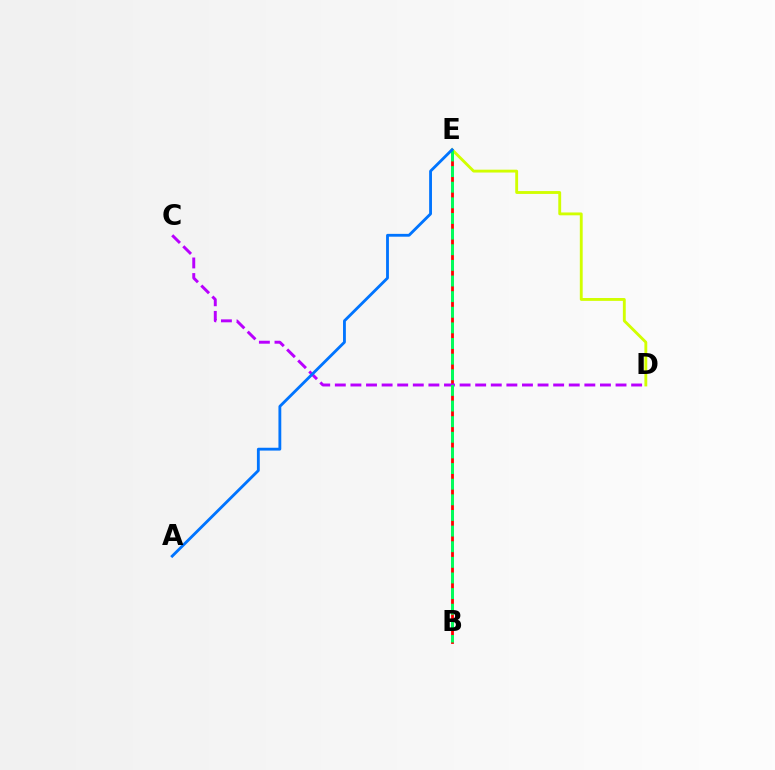{('B', 'E'): [{'color': '#ff0000', 'line_style': 'solid', 'thickness': 2.02}, {'color': '#00ff5c', 'line_style': 'dashed', 'thickness': 2.12}], ('D', 'E'): [{'color': '#d1ff00', 'line_style': 'solid', 'thickness': 2.06}], ('C', 'D'): [{'color': '#b900ff', 'line_style': 'dashed', 'thickness': 2.12}], ('A', 'E'): [{'color': '#0074ff', 'line_style': 'solid', 'thickness': 2.04}]}